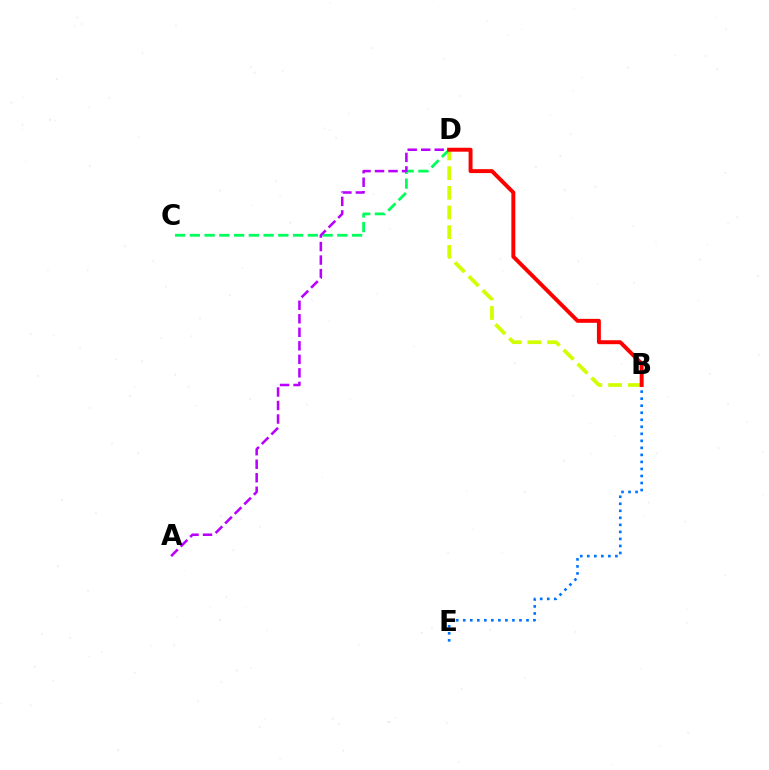{('B', 'D'): [{'color': '#d1ff00', 'line_style': 'dashed', 'thickness': 2.68}, {'color': '#ff0000', 'line_style': 'solid', 'thickness': 2.84}], ('C', 'D'): [{'color': '#00ff5c', 'line_style': 'dashed', 'thickness': 2.0}], ('B', 'E'): [{'color': '#0074ff', 'line_style': 'dotted', 'thickness': 1.91}], ('A', 'D'): [{'color': '#b900ff', 'line_style': 'dashed', 'thickness': 1.84}]}